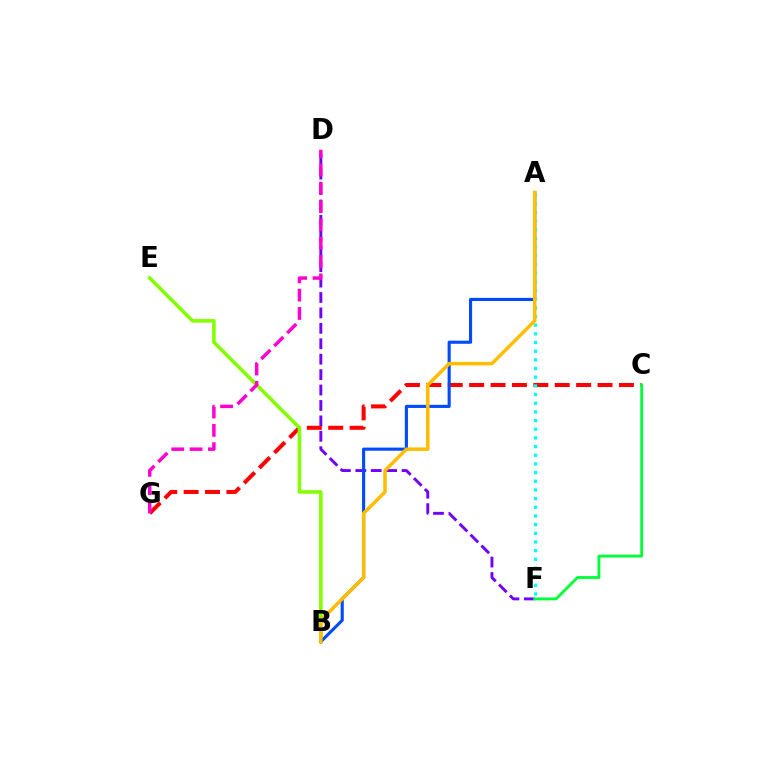{('D', 'F'): [{'color': '#7200ff', 'line_style': 'dashed', 'thickness': 2.1}], ('C', 'G'): [{'color': '#ff0000', 'line_style': 'dashed', 'thickness': 2.91}], ('B', 'E'): [{'color': '#84ff00', 'line_style': 'solid', 'thickness': 2.57}], ('C', 'F'): [{'color': '#00ff39', 'line_style': 'solid', 'thickness': 2.05}], ('A', 'B'): [{'color': '#004bff', 'line_style': 'solid', 'thickness': 2.25}, {'color': '#ffbd00', 'line_style': 'solid', 'thickness': 2.53}], ('D', 'G'): [{'color': '#ff00cf', 'line_style': 'dashed', 'thickness': 2.49}], ('A', 'F'): [{'color': '#00fff6', 'line_style': 'dotted', 'thickness': 2.36}]}